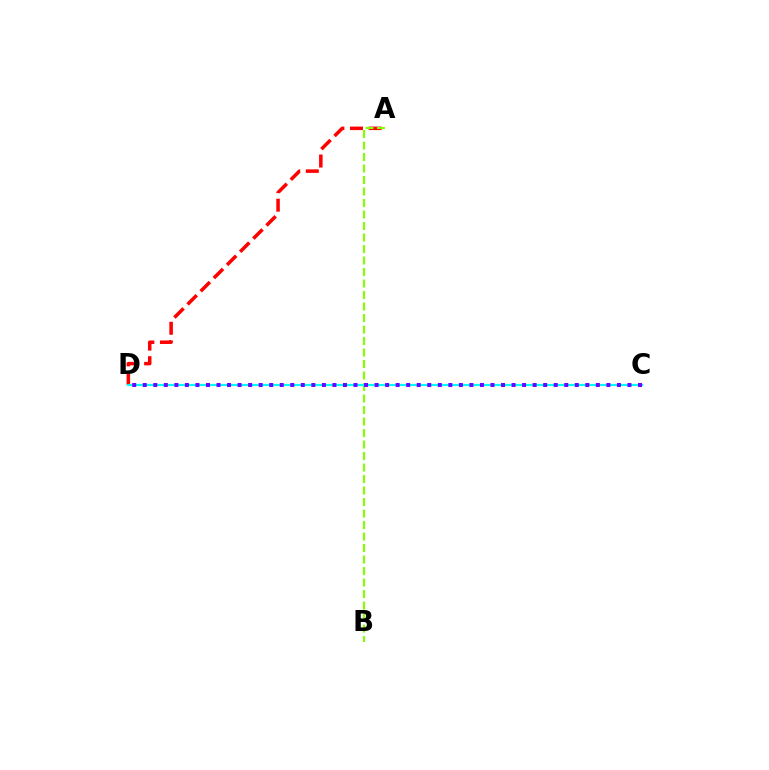{('A', 'D'): [{'color': '#ff0000', 'line_style': 'dashed', 'thickness': 2.53}], ('A', 'B'): [{'color': '#84ff00', 'line_style': 'dashed', 'thickness': 1.56}], ('C', 'D'): [{'color': '#00fff6', 'line_style': 'solid', 'thickness': 1.58}, {'color': '#7200ff', 'line_style': 'dotted', 'thickness': 2.86}]}